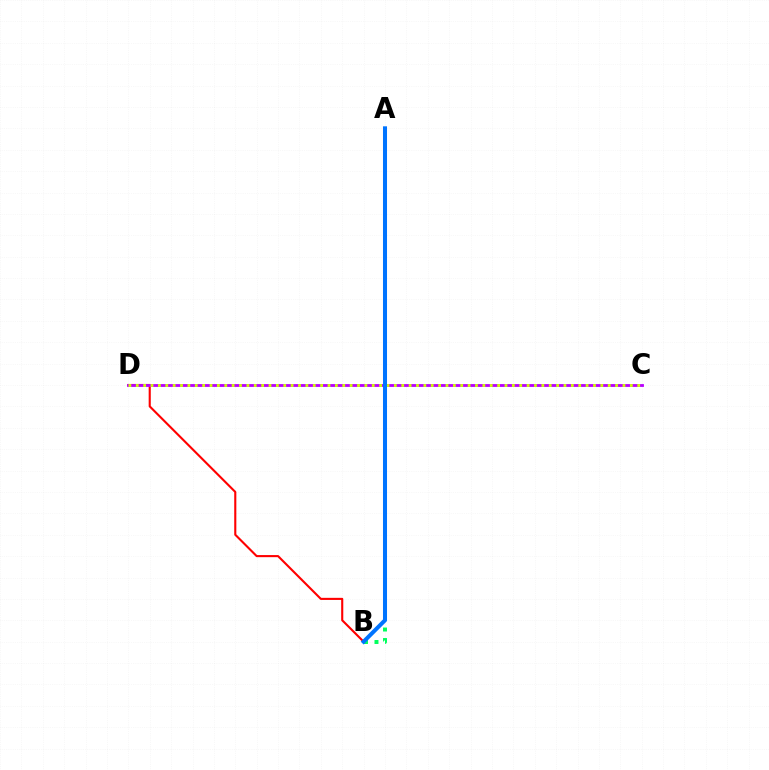{('B', 'D'): [{'color': '#ff0000', 'line_style': 'solid', 'thickness': 1.52}], ('C', 'D'): [{'color': '#b900ff', 'line_style': 'solid', 'thickness': 2.04}, {'color': '#d1ff00', 'line_style': 'dotted', 'thickness': 2.0}], ('A', 'B'): [{'color': '#00ff5c', 'line_style': 'dotted', 'thickness': 2.85}, {'color': '#0074ff', 'line_style': 'solid', 'thickness': 2.9}]}